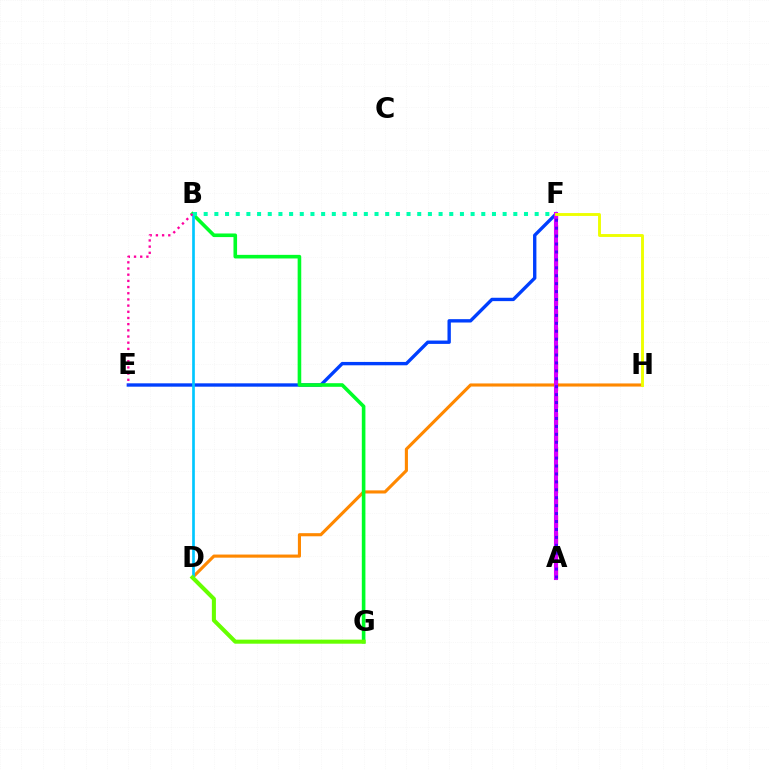{('D', 'H'): [{'color': '#ff8800', 'line_style': 'solid', 'thickness': 2.24}], ('A', 'F'): [{'color': '#ff0000', 'line_style': 'dashed', 'thickness': 2.32}, {'color': '#d600ff', 'line_style': 'solid', 'thickness': 2.94}, {'color': '#4f00ff', 'line_style': 'dotted', 'thickness': 2.15}], ('E', 'F'): [{'color': '#003fff', 'line_style': 'solid', 'thickness': 2.42}], ('B', 'G'): [{'color': '#00ff27', 'line_style': 'solid', 'thickness': 2.59}], ('B', 'D'): [{'color': '#00c7ff', 'line_style': 'solid', 'thickness': 1.93}], ('B', 'E'): [{'color': '#ff00a0', 'line_style': 'dotted', 'thickness': 1.68}], ('B', 'F'): [{'color': '#00ffaf', 'line_style': 'dotted', 'thickness': 2.9}], ('D', 'G'): [{'color': '#66ff00', 'line_style': 'solid', 'thickness': 2.92}], ('F', 'H'): [{'color': '#eeff00', 'line_style': 'solid', 'thickness': 2.08}]}